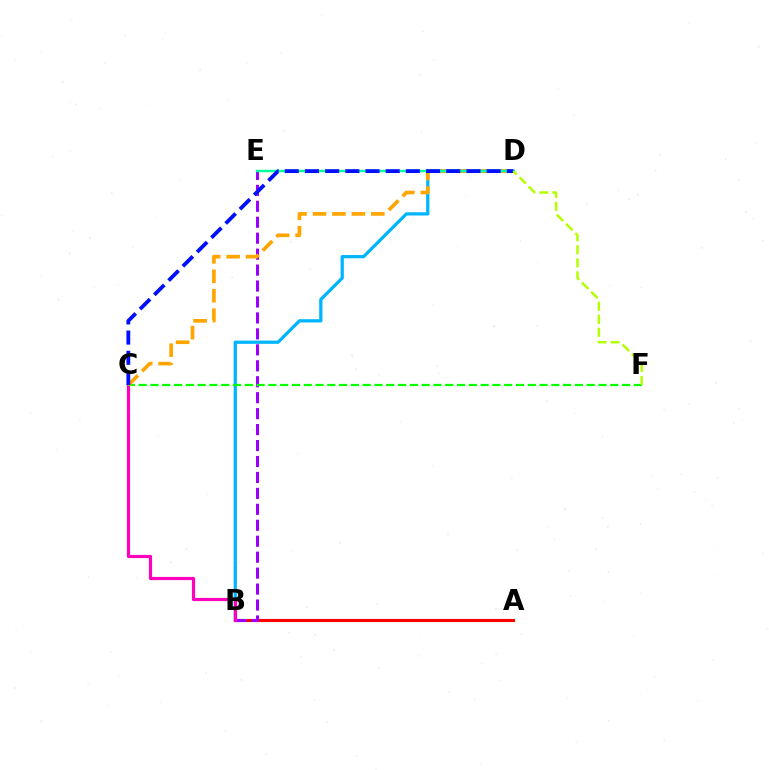{('A', 'B'): [{'color': '#ff0000', 'line_style': 'solid', 'thickness': 2.25}], ('B', 'D'): [{'color': '#00b5ff', 'line_style': 'solid', 'thickness': 2.34}], ('B', 'E'): [{'color': '#9b00ff', 'line_style': 'dashed', 'thickness': 2.17}], ('B', 'C'): [{'color': '#ff00bd', 'line_style': 'solid', 'thickness': 2.29}], ('C', 'F'): [{'color': '#08ff00', 'line_style': 'dashed', 'thickness': 1.6}], ('C', 'D'): [{'color': '#ffa500', 'line_style': 'dashed', 'thickness': 2.64}, {'color': '#0010ff', 'line_style': 'dashed', 'thickness': 2.74}], ('D', 'E'): [{'color': '#00ff9d', 'line_style': 'solid', 'thickness': 1.76}], ('D', 'F'): [{'color': '#b3ff00', 'line_style': 'dashed', 'thickness': 1.77}]}